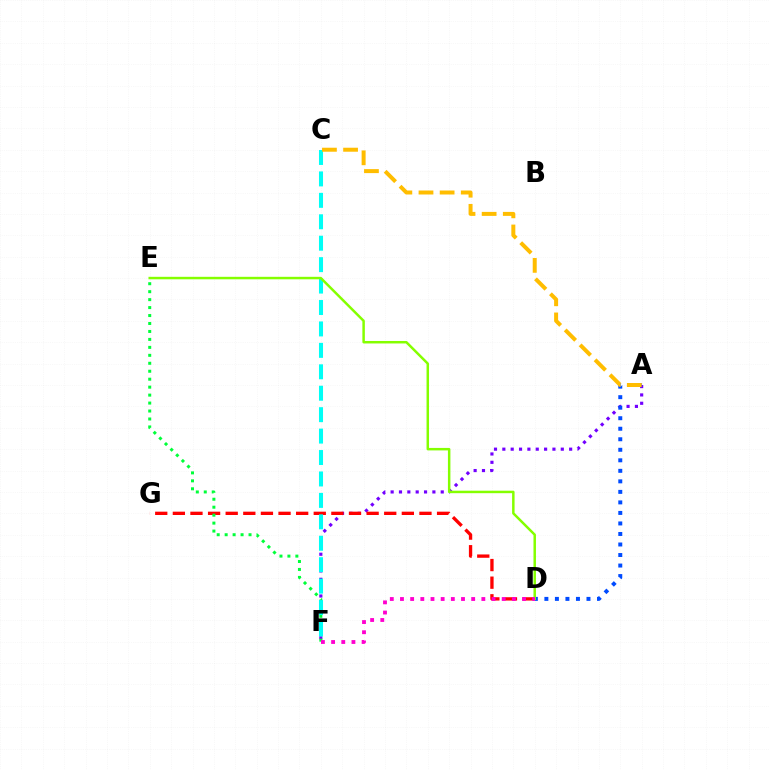{('A', 'F'): [{'color': '#7200ff', 'line_style': 'dotted', 'thickness': 2.27}], ('D', 'G'): [{'color': '#ff0000', 'line_style': 'dashed', 'thickness': 2.39}], ('A', 'D'): [{'color': '#004bff', 'line_style': 'dotted', 'thickness': 2.86}], ('E', 'F'): [{'color': '#00ff39', 'line_style': 'dotted', 'thickness': 2.16}], ('C', 'F'): [{'color': '#00fff6', 'line_style': 'dashed', 'thickness': 2.91}], ('A', 'C'): [{'color': '#ffbd00', 'line_style': 'dashed', 'thickness': 2.87}], ('D', 'E'): [{'color': '#84ff00', 'line_style': 'solid', 'thickness': 1.79}], ('D', 'F'): [{'color': '#ff00cf', 'line_style': 'dotted', 'thickness': 2.76}]}